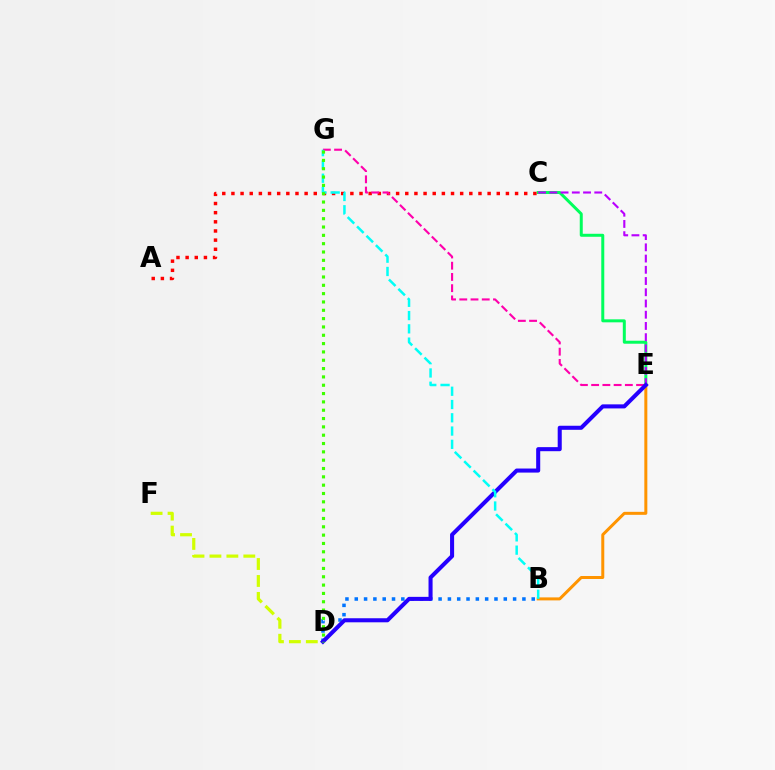{('C', 'E'): [{'color': '#00ff5c', 'line_style': 'solid', 'thickness': 2.15}, {'color': '#b900ff', 'line_style': 'dashed', 'thickness': 1.53}], ('B', 'D'): [{'color': '#0074ff', 'line_style': 'dotted', 'thickness': 2.53}], ('A', 'C'): [{'color': '#ff0000', 'line_style': 'dotted', 'thickness': 2.49}], ('D', 'F'): [{'color': '#d1ff00', 'line_style': 'dashed', 'thickness': 2.3}], ('B', 'E'): [{'color': '#ff9400', 'line_style': 'solid', 'thickness': 2.16}], ('E', 'G'): [{'color': '#ff00ac', 'line_style': 'dashed', 'thickness': 1.53}], ('D', 'E'): [{'color': '#2500ff', 'line_style': 'solid', 'thickness': 2.92}], ('B', 'G'): [{'color': '#00fff6', 'line_style': 'dashed', 'thickness': 1.8}], ('D', 'G'): [{'color': '#3dff00', 'line_style': 'dotted', 'thickness': 2.26}]}